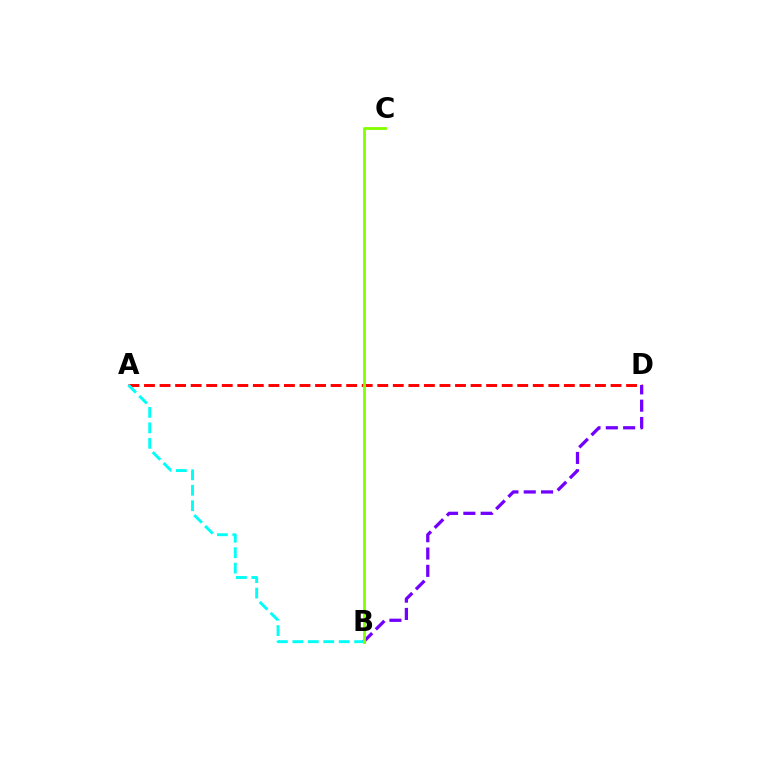{('A', 'D'): [{'color': '#ff0000', 'line_style': 'dashed', 'thickness': 2.11}], ('A', 'B'): [{'color': '#00fff6', 'line_style': 'dashed', 'thickness': 2.1}], ('B', 'D'): [{'color': '#7200ff', 'line_style': 'dashed', 'thickness': 2.35}], ('B', 'C'): [{'color': '#84ff00', 'line_style': 'solid', 'thickness': 2.03}]}